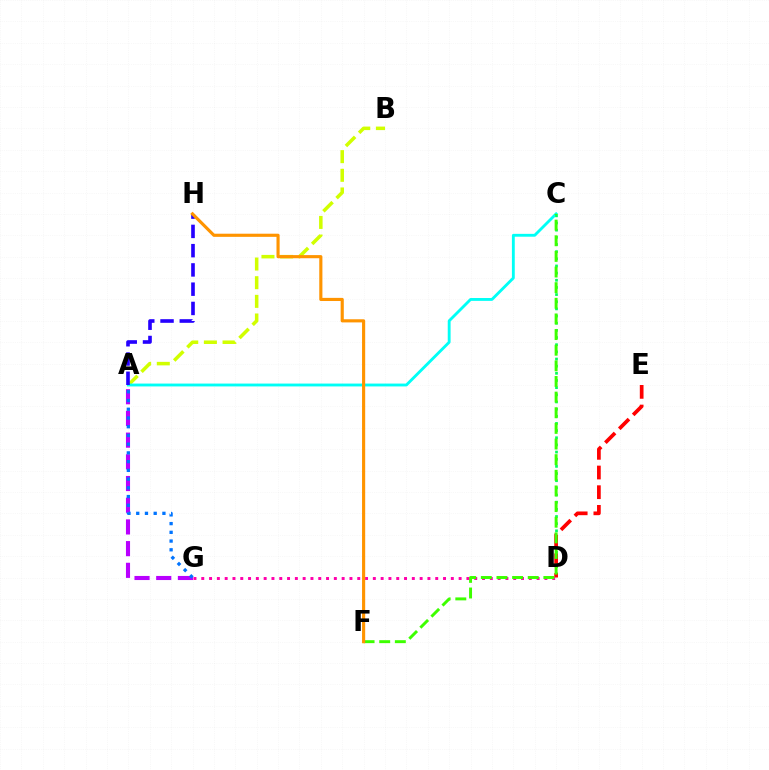{('A', 'B'): [{'color': '#d1ff00', 'line_style': 'dashed', 'thickness': 2.53}], ('A', 'C'): [{'color': '#00fff6', 'line_style': 'solid', 'thickness': 2.06}], ('C', 'D'): [{'color': '#00ff5c', 'line_style': 'dotted', 'thickness': 1.94}], ('D', 'E'): [{'color': '#ff0000', 'line_style': 'dashed', 'thickness': 2.67}], ('D', 'G'): [{'color': '#ff00ac', 'line_style': 'dotted', 'thickness': 2.12}], ('A', 'G'): [{'color': '#b900ff', 'line_style': 'dashed', 'thickness': 2.95}, {'color': '#0074ff', 'line_style': 'dotted', 'thickness': 2.37}], ('A', 'H'): [{'color': '#2500ff', 'line_style': 'dashed', 'thickness': 2.62}], ('C', 'F'): [{'color': '#3dff00', 'line_style': 'dashed', 'thickness': 2.12}], ('F', 'H'): [{'color': '#ff9400', 'line_style': 'solid', 'thickness': 2.26}]}